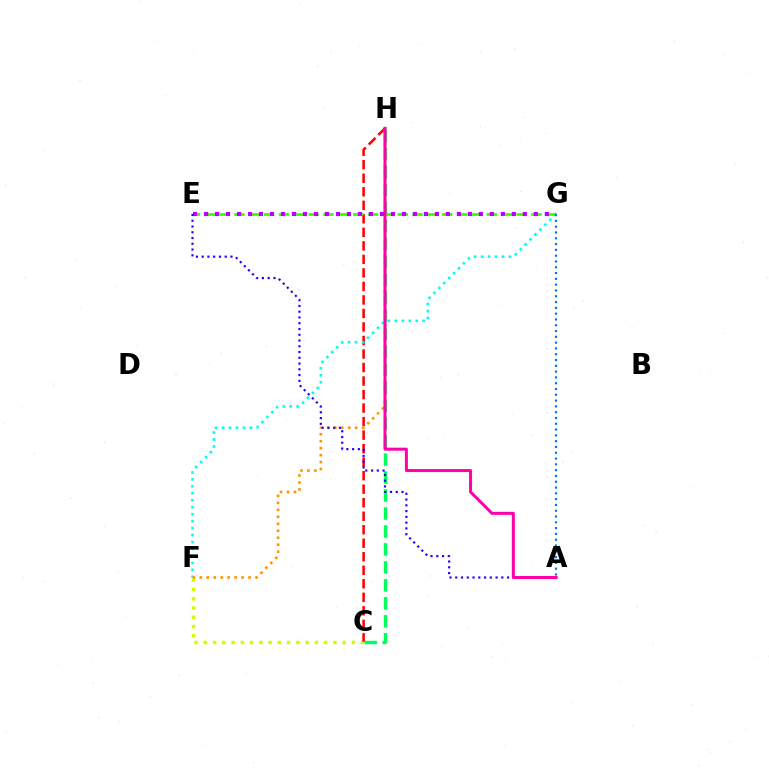{('C', 'F'): [{'color': '#d1ff00', 'line_style': 'dotted', 'thickness': 2.51}], ('C', 'H'): [{'color': '#00ff5c', 'line_style': 'dashed', 'thickness': 2.44}, {'color': '#ff0000', 'line_style': 'dashed', 'thickness': 1.84}], ('F', 'G'): [{'color': '#00fff6', 'line_style': 'dotted', 'thickness': 1.89}], ('F', 'H'): [{'color': '#ff9400', 'line_style': 'dotted', 'thickness': 1.89}], ('E', 'G'): [{'color': '#3dff00', 'line_style': 'dashed', 'thickness': 2.02}, {'color': '#b900ff', 'line_style': 'dotted', 'thickness': 2.99}], ('A', 'E'): [{'color': '#2500ff', 'line_style': 'dotted', 'thickness': 1.57}], ('A', 'G'): [{'color': '#0074ff', 'line_style': 'dotted', 'thickness': 1.57}], ('A', 'H'): [{'color': '#ff00ac', 'line_style': 'solid', 'thickness': 2.17}]}